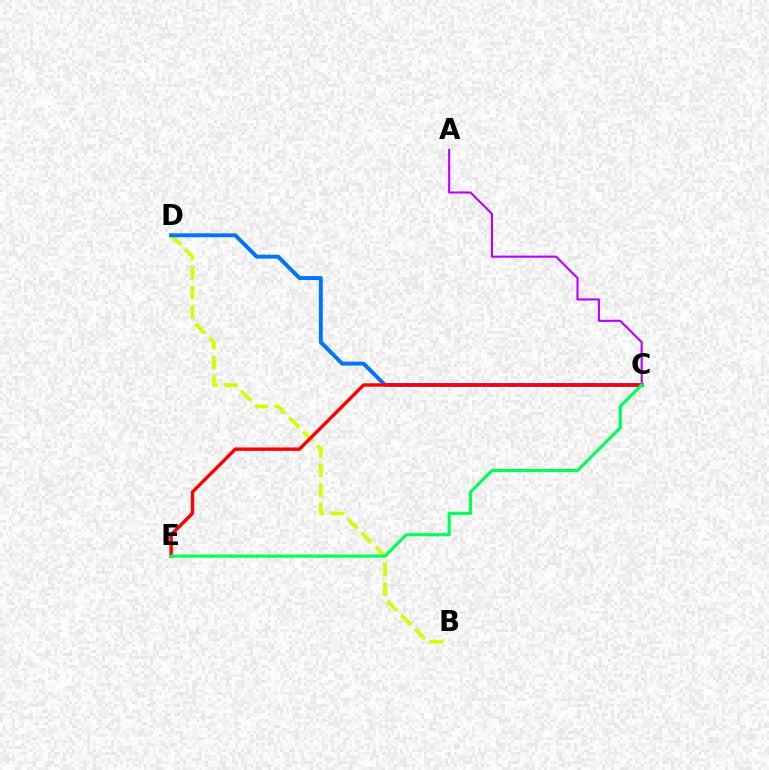{('B', 'D'): [{'color': '#d1ff00', 'line_style': 'dashed', 'thickness': 2.68}], ('A', 'C'): [{'color': '#b900ff', 'line_style': 'solid', 'thickness': 1.52}], ('C', 'D'): [{'color': '#0074ff', 'line_style': 'solid', 'thickness': 2.84}], ('C', 'E'): [{'color': '#ff0000', 'line_style': 'solid', 'thickness': 2.45}, {'color': '#00ff5c', 'line_style': 'solid', 'thickness': 2.26}]}